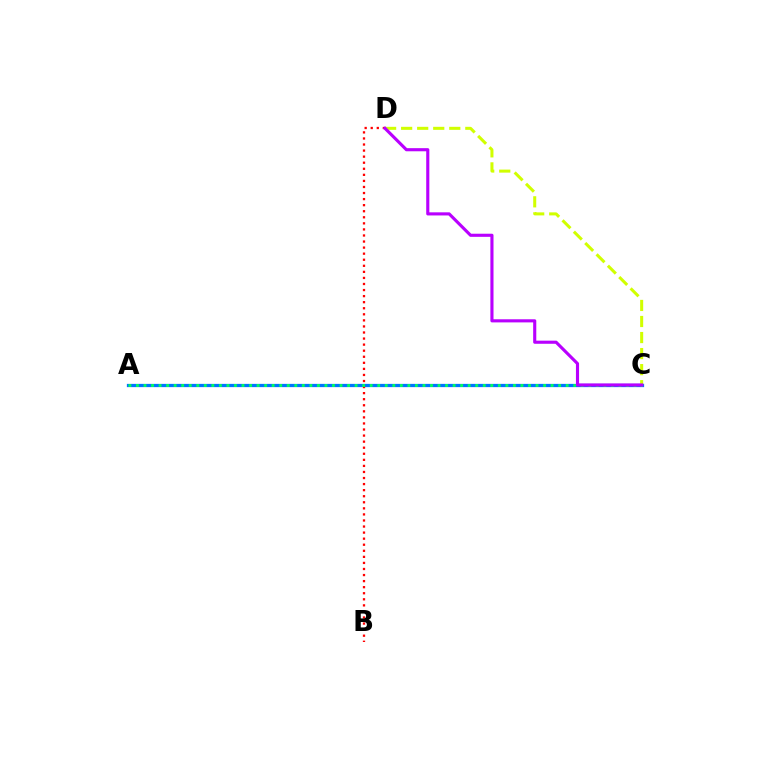{('A', 'C'): [{'color': '#0074ff', 'line_style': 'solid', 'thickness': 2.34}, {'color': '#00ff5c', 'line_style': 'dotted', 'thickness': 2.05}], ('B', 'D'): [{'color': '#ff0000', 'line_style': 'dotted', 'thickness': 1.65}], ('C', 'D'): [{'color': '#d1ff00', 'line_style': 'dashed', 'thickness': 2.18}, {'color': '#b900ff', 'line_style': 'solid', 'thickness': 2.25}]}